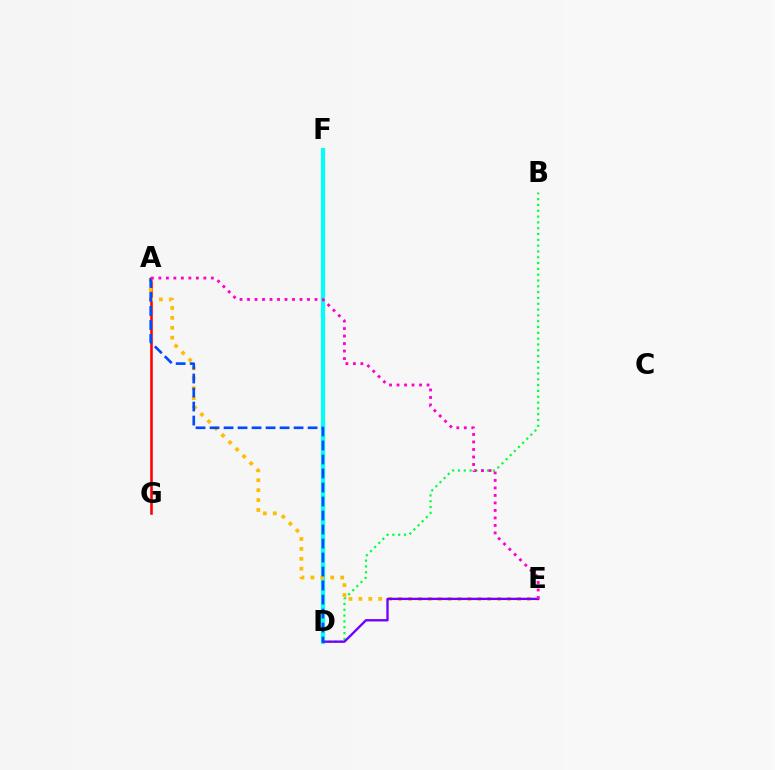{('D', 'F'): [{'color': '#84ff00', 'line_style': 'dashed', 'thickness': 2.25}, {'color': '#00fff6', 'line_style': 'solid', 'thickness': 2.99}], ('A', 'G'): [{'color': '#ff0000', 'line_style': 'solid', 'thickness': 1.84}], ('B', 'D'): [{'color': '#00ff39', 'line_style': 'dotted', 'thickness': 1.58}], ('A', 'E'): [{'color': '#ffbd00', 'line_style': 'dotted', 'thickness': 2.69}, {'color': '#ff00cf', 'line_style': 'dotted', 'thickness': 2.04}], ('D', 'E'): [{'color': '#7200ff', 'line_style': 'solid', 'thickness': 1.69}], ('A', 'D'): [{'color': '#004bff', 'line_style': 'dashed', 'thickness': 1.9}]}